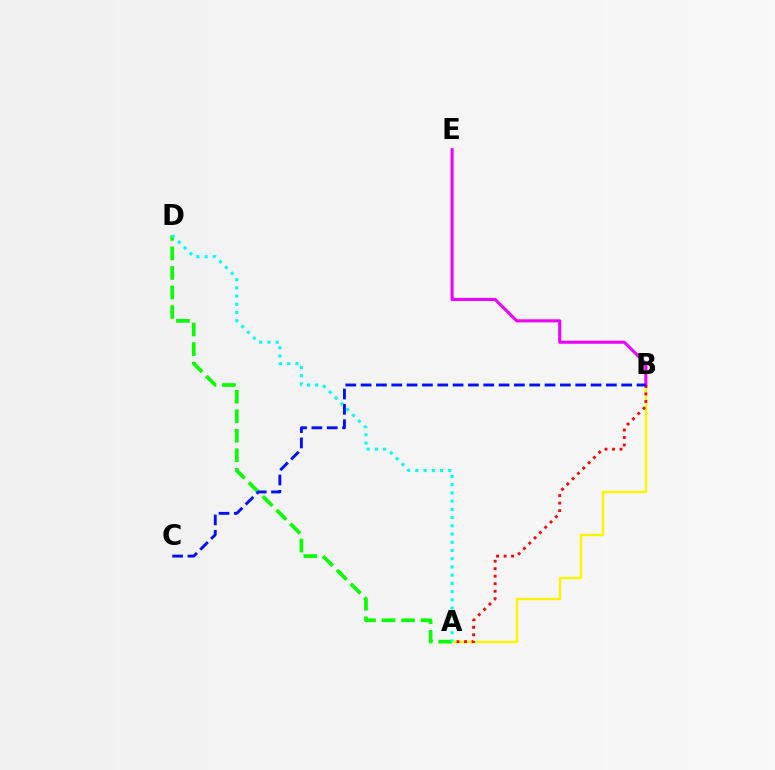{('A', 'B'): [{'color': '#fcf500', 'line_style': 'solid', 'thickness': 1.76}, {'color': '#ff0000', 'line_style': 'dotted', 'thickness': 2.04}], ('B', 'E'): [{'color': '#ee00ff', 'line_style': 'solid', 'thickness': 2.21}], ('A', 'D'): [{'color': '#08ff00', 'line_style': 'dashed', 'thickness': 2.65}, {'color': '#00fff6', 'line_style': 'dotted', 'thickness': 2.23}], ('B', 'C'): [{'color': '#0010ff', 'line_style': 'dashed', 'thickness': 2.08}]}